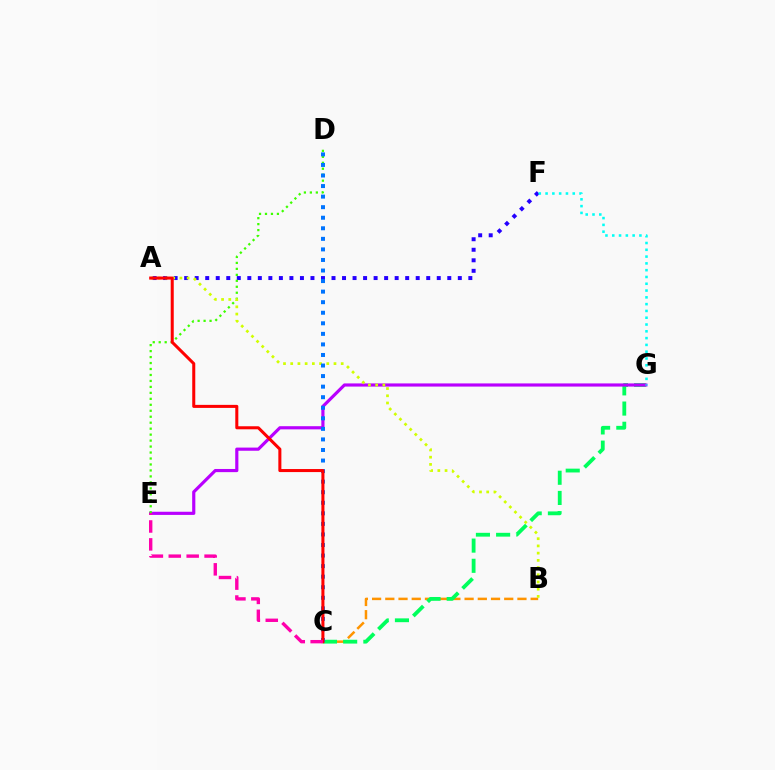{('B', 'C'): [{'color': '#ff9400', 'line_style': 'dashed', 'thickness': 1.8}], ('A', 'F'): [{'color': '#2500ff', 'line_style': 'dotted', 'thickness': 2.86}], ('C', 'G'): [{'color': '#00ff5c', 'line_style': 'dashed', 'thickness': 2.74}], ('E', 'G'): [{'color': '#b900ff', 'line_style': 'solid', 'thickness': 2.28}], ('F', 'G'): [{'color': '#00fff6', 'line_style': 'dotted', 'thickness': 1.85}], ('D', 'E'): [{'color': '#3dff00', 'line_style': 'dotted', 'thickness': 1.62}], ('A', 'B'): [{'color': '#d1ff00', 'line_style': 'dotted', 'thickness': 1.96}], ('C', 'D'): [{'color': '#0074ff', 'line_style': 'dotted', 'thickness': 2.87}], ('A', 'C'): [{'color': '#ff0000', 'line_style': 'solid', 'thickness': 2.19}], ('C', 'E'): [{'color': '#ff00ac', 'line_style': 'dashed', 'thickness': 2.43}]}